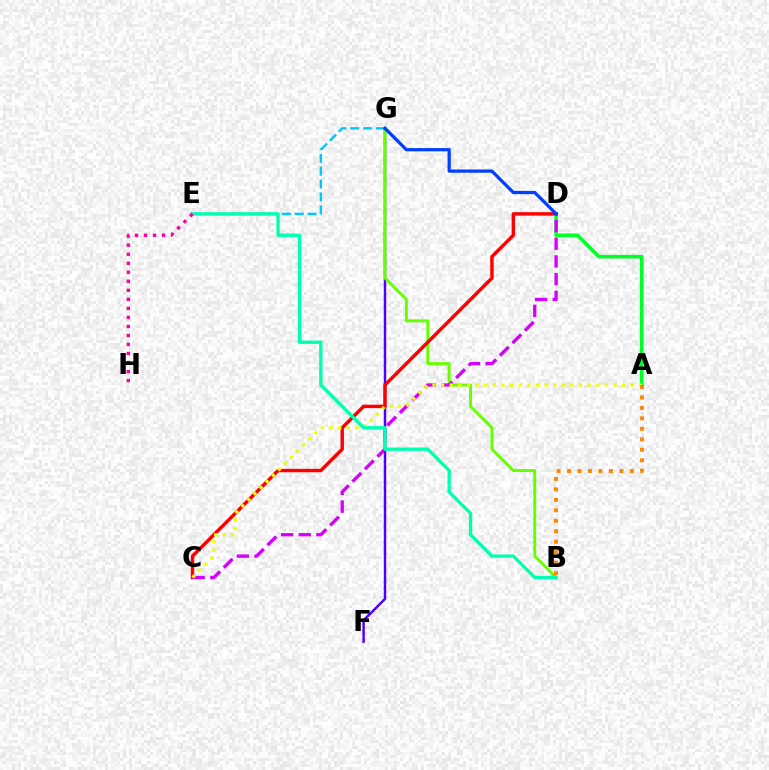{('A', 'D'): [{'color': '#00ff27', 'line_style': 'solid', 'thickness': 2.58}], ('F', 'G'): [{'color': '#4f00ff', 'line_style': 'solid', 'thickness': 1.77}], ('B', 'G'): [{'color': '#66ff00', 'line_style': 'solid', 'thickness': 2.11}], ('E', 'G'): [{'color': '#00c7ff', 'line_style': 'dashed', 'thickness': 1.75}], ('C', 'D'): [{'color': '#ff0000', 'line_style': 'solid', 'thickness': 2.47}, {'color': '#d600ff', 'line_style': 'dashed', 'thickness': 2.4}], ('A', 'C'): [{'color': '#eeff00', 'line_style': 'dotted', 'thickness': 2.34}], ('D', 'G'): [{'color': '#003fff', 'line_style': 'solid', 'thickness': 2.33}], ('A', 'B'): [{'color': '#ff8800', 'line_style': 'dotted', 'thickness': 2.84}], ('B', 'E'): [{'color': '#00ffaf', 'line_style': 'solid', 'thickness': 2.4}], ('E', 'H'): [{'color': '#ff00a0', 'line_style': 'dotted', 'thickness': 2.45}]}